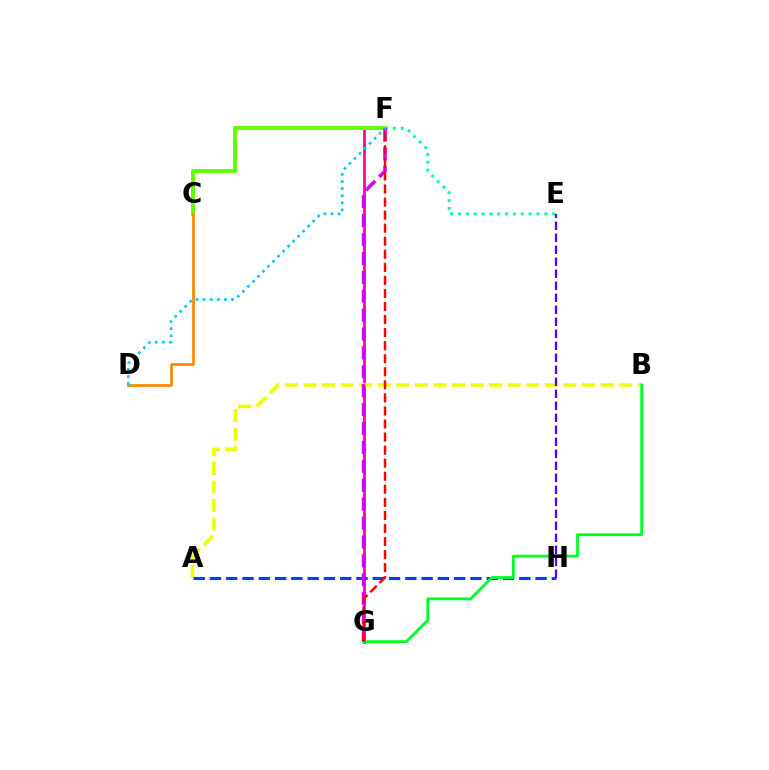{('F', 'G'): [{'color': '#ff00a0', 'line_style': 'solid', 'thickness': 1.97}, {'color': '#d600ff', 'line_style': 'dashed', 'thickness': 2.57}, {'color': '#ff0000', 'line_style': 'dashed', 'thickness': 1.77}], ('A', 'B'): [{'color': '#eeff00', 'line_style': 'dashed', 'thickness': 2.52}], ('C', 'F'): [{'color': '#66ff00', 'line_style': 'solid', 'thickness': 2.85}], ('E', 'H'): [{'color': '#4f00ff', 'line_style': 'dashed', 'thickness': 1.63}], ('A', 'H'): [{'color': '#003fff', 'line_style': 'dashed', 'thickness': 2.21}], ('C', 'D'): [{'color': '#ff8800', 'line_style': 'solid', 'thickness': 1.95}], ('B', 'G'): [{'color': '#00ff27', 'line_style': 'solid', 'thickness': 2.01}], ('E', 'F'): [{'color': '#00ffaf', 'line_style': 'dotted', 'thickness': 2.13}], ('D', 'F'): [{'color': '#00c7ff', 'line_style': 'dotted', 'thickness': 1.93}]}